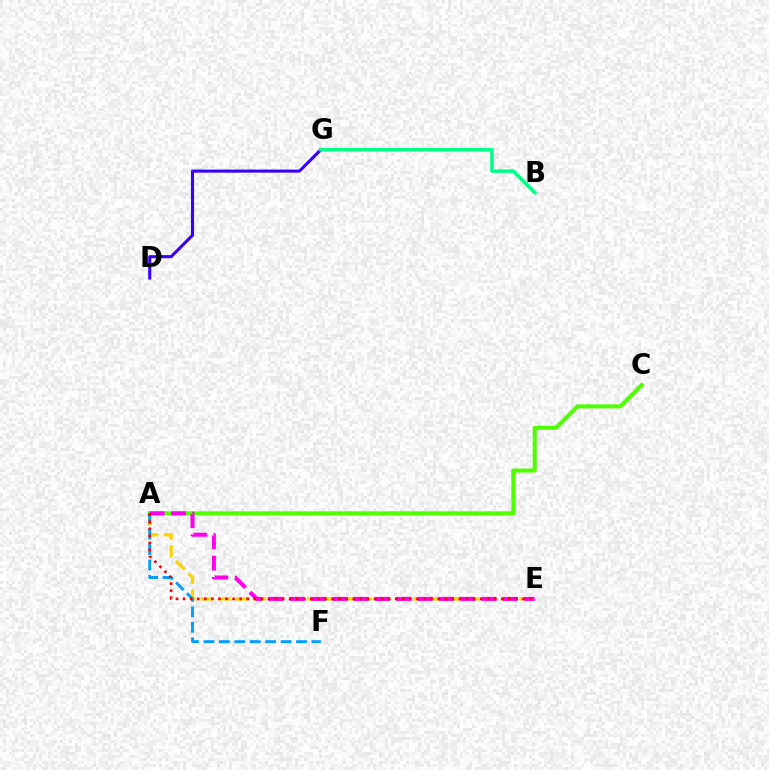{('A', 'C'): [{'color': '#4fff00', 'line_style': 'solid', 'thickness': 2.89}], ('D', 'G'): [{'color': '#3700ff', 'line_style': 'solid', 'thickness': 2.22}], ('B', 'G'): [{'color': '#00ff86', 'line_style': 'solid', 'thickness': 2.51}], ('A', 'E'): [{'color': '#ffd500', 'line_style': 'dashed', 'thickness': 2.41}, {'color': '#ff00ed', 'line_style': 'dashed', 'thickness': 2.89}, {'color': '#ff0000', 'line_style': 'dotted', 'thickness': 1.92}], ('A', 'F'): [{'color': '#009eff', 'line_style': 'dashed', 'thickness': 2.1}]}